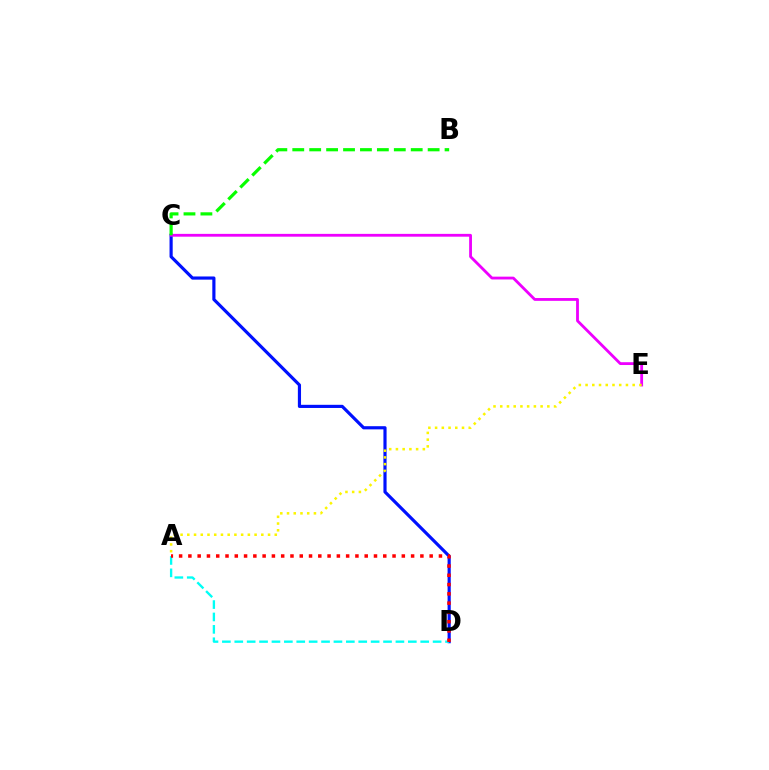{('C', 'D'): [{'color': '#0010ff', 'line_style': 'solid', 'thickness': 2.28}], ('C', 'E'): [{'color': '#ee00ff', 'line_style': 'solid', 'thickness': 2.03}], ('A', 'D'): [{'color': '#00fff6', 'line_style': 'dashed', 'thickness': 1.68}, {'color': '#ff0000', 'line_style': 'dotted', 'thickness': 2.52}], ('B', 'C'): [{'color': '#08ff00', 'line_style': 'dashed', 'thickness': 2.3}], ('A', 'E'): [{'color': '#fcf500', 'line_style': 'dotted', 'thickness': 1.83}]}